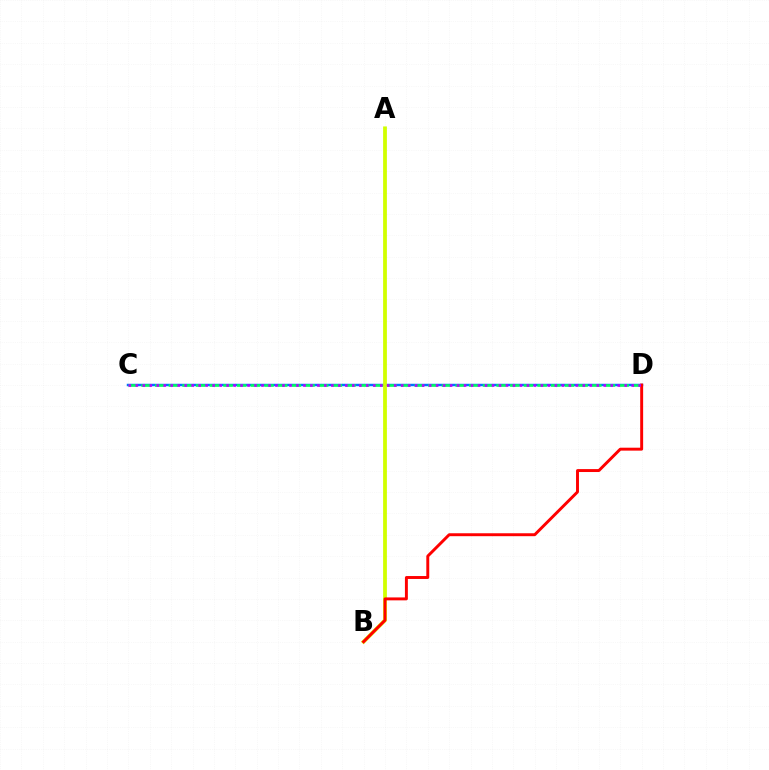{('C', 'D'): [{'color': '#0074ff', 'line_style': 'solid', 'thickness': 1.78}, {'color': '#00ff5c', 'line_style': 'dashed', 'thickness': 1.86}, {'color': '#b900ff', 'line_style': 'dotted', 'thickness': 1.9}], ('A', 'B'): [{'color': '#d1ff00', 'line_style': 'solid', 'thickness': 2.72}], ('B', 'D'): [{'color': '#ff0000', 'line_style': 'solid', 'thickness': 2.11}]}